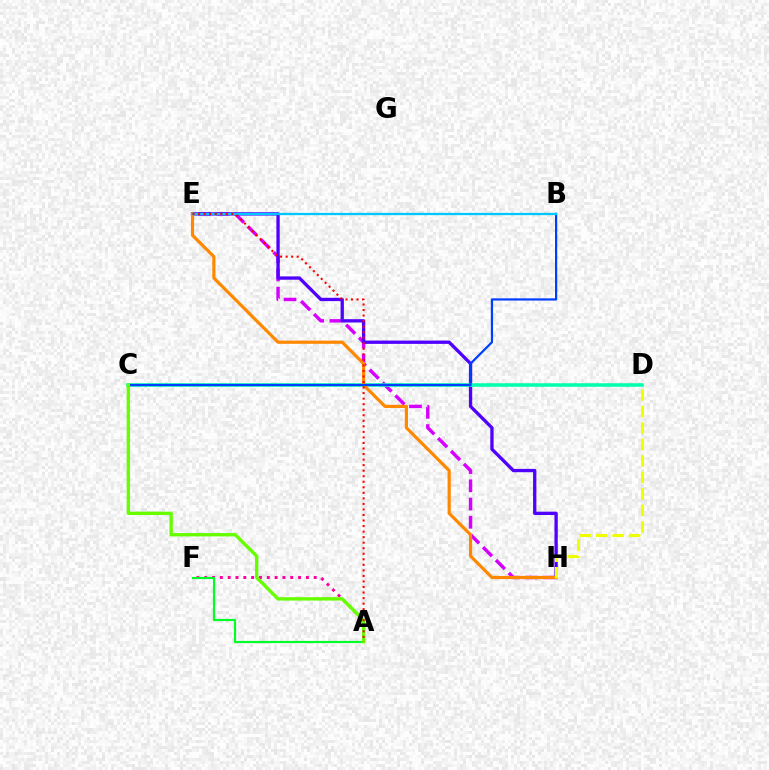{('E', 'H'): [{'color': '#d600ff', 'line_style': 'dashed', 'thickness': 2.48}, {'color': '#4f00ff', 'line_style': 'solid', 'thickness': 2.38}, {'color': '#ff8800', 'line_style': 'solid', 'thickness': 2.29}], ('A', 'F'): [{'color': '#ff00a0', 'line_style': 'dotted', 'thickness': 2.13}, {'color': '#00ff27', 'line_style': 'solid', 'thickness': 1.57}], ('C', 'D'): [{'color': '#00ffaf', 'line_style': 'solid', 'thickness': 2.55}], ('B', 'C'): [{'color': '#003fff', 'line_style': 'solid', 'thickness': 1.6}], ('B', 'E'): [{'color': '#00c7ff', 'line_style': 'solid', 'thickness': 1.66}], ('A', 'C'): [{'color': '#66ff00', 'line_style': 'solid', 'thickness': 2.43}], ('D', 'H'): [{'color': '#eeff00', 'line_style': 'dashed', 'thickness': 2.24}], ('A', 'E'): [{'color': '#ff0000', 'line_style': 'dotted', 'thickness': 1.51}]}